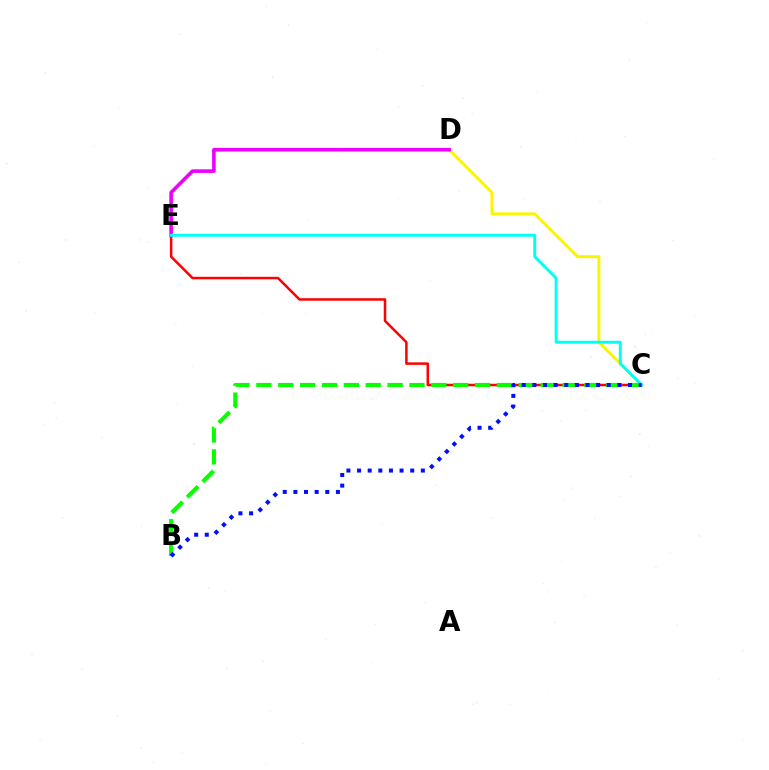{('C', 'E'): [{'color': '#ff0000', 'line_style': 'solid', 'thickness': 1.8}, {'color': '#00fff6', 'line_style': 'solid', 'thickness': 2.11}], ('C', 'D'): [{'color': '#fcf500', 'line_style': 'solid', 'thickness': 2.14}], ('D', 'E'): [{'color': '#ee00ff', 'line_style': 'solid', 'thickness': 2.6}], ('B', 'C'): [{'color': '#08ff00', 'line_style': 'dashed', 'thickness': 2.97}, {'color': '#0010ff', 'line_style': 'dotted', 'thickness': 2.89}]}